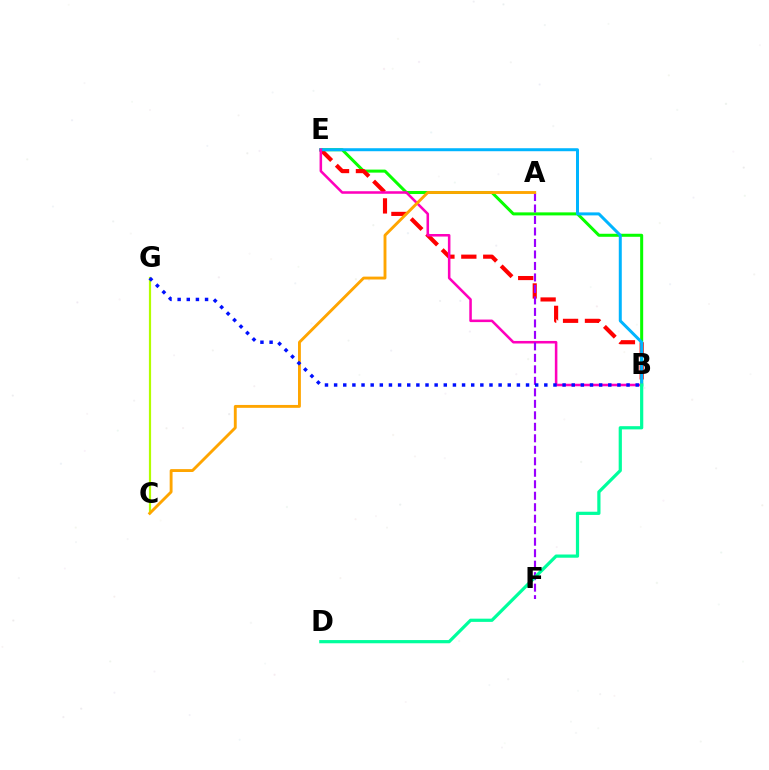{('B', 'E'): [{'color': '#08ff00', 'line_style': 'solid', 'thickness': 2.18}, {'color': '#ff0000', 'line_style': 'dashed', 'thickness': 2.98}, {'color': '#00b5ff', 'line_style': 'solid', 'thickness': 2.16}, {'color': '#ff00bd', 'line_style': 'solid', 'thickness': 1.83}], ('C', 'G'): [{'color': '#b3ff00', 'line_style': 'solid', 'thickness': 1.58}], ('A', 'F'): [{'color': '#9b00ff', 'line_style': 'dashed', 'thickness': 1.56}], ('A', 'C'): [{'color': '#ffa500', 'line_style': 'solid', 'thickness': 2.07}], ('B', 'D'): [{'color': '#00ff9d', 'line_style': 'solid', 'thickness': 2.31}], ('B', 'G'): [{'color': '#0010ff', 'line_style': 'dotted', 'thickness': 2.48}]}